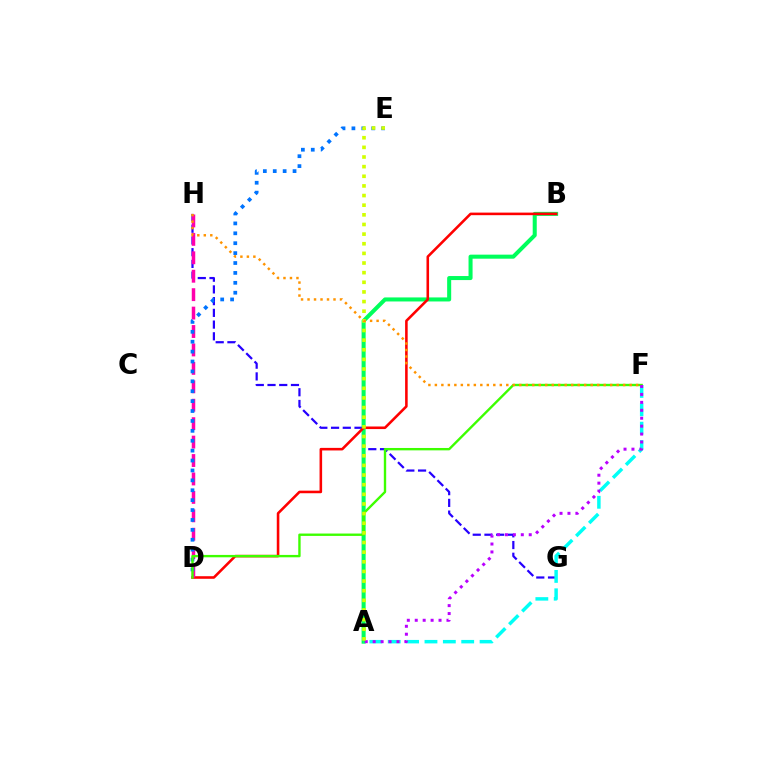{('G', 'H'): [{'color': '#2500ff', 'line_style': 'dashed', 'thickness': 1.59}], ('A', 'B'): [{'color': '#00ff5c', 'line_style': 'solid', 'thickness': 2.91}], ('A', 'F'): [{'color': '#00fff6', 'line_style': 'dashed', 'thickness': 2.5}, {'color': '#b900ff', 'line_style': 'dotted', 'thickness': 2.15}], ('B', 'D'): [{'color': '#ff0000', 'line_style': 'solid', 'thickness': 1.85}], ('D', 'H'): [{'color': '#ff00ac', 'line_style': 'dashed', 'thickness': 2.5}], ('D', 'E'): [{'color': '#0074ff', 'line_style': 'dotted', 'thickness': 2.69}], ('D', 'F'): [{'color': '#3dff00', 'line_style': 'solid', 'thickness': 1.71}], ('A', 'E'): [{'color': '#d1ff00', 'line_style': 'dotted', 'thickness': 2.62}], ('F', 'H'): [{'color': '#ff9400', 'line_style': 'dotted', 'thickness': 1.76}]}